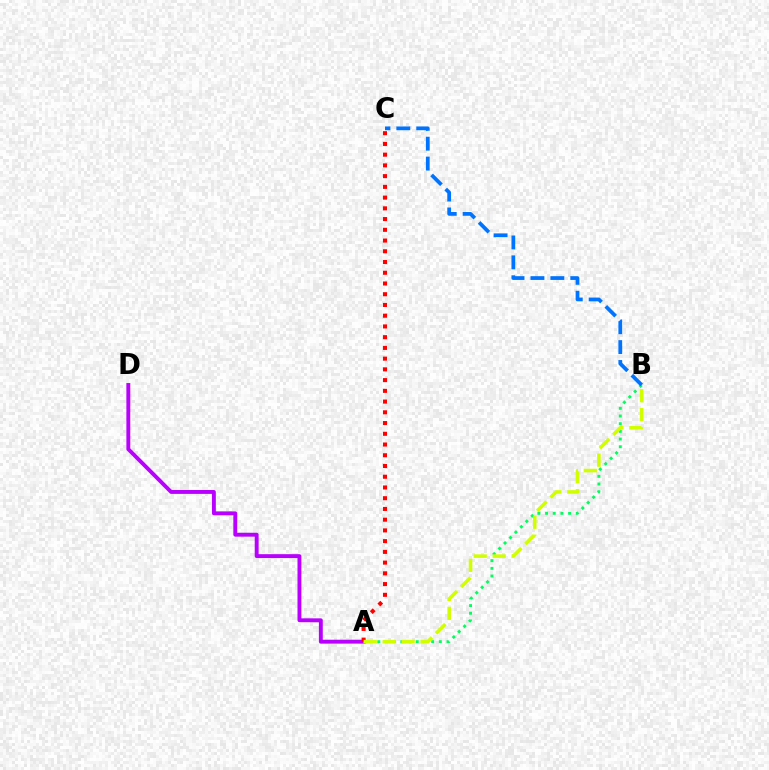{('A', 'D'): [{'color': '#b900ff', 'line_style': 'solid', 'thickness': 2.8}], ('A', 'B'): [{'color': '#00ff5c', 'line_style': 'dotted', 'thickness': 2.09}, {'color': '#d1ff00', 'line_style': 'dashed', 'thickness': 2.57}], ('A', 'C'): [{'color': '#ff0000', 'line_style': 'dotted', 'thickness': 2.92}], ('B', 'C'): [{'color': '#0074ff', 'line_style': 'dashed', 'thickness': 2.7}]}